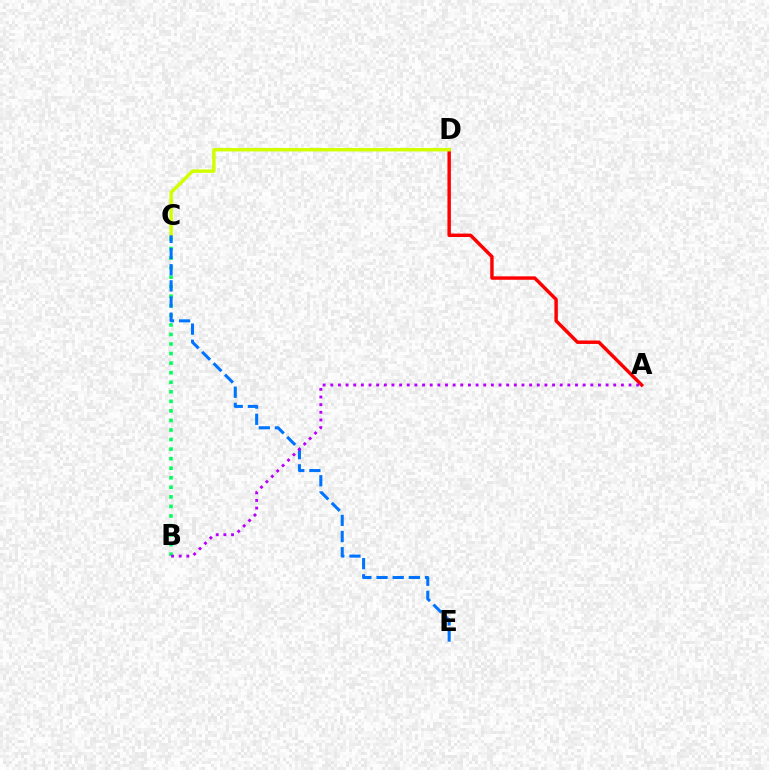{('B', 'C'): [{'color': '#00ff5c', 'line_style': 'dotted', 'thickness': 2.6}], ('A', 'D'): [{'color': '#ff0000', 'line_style': 'solid', 'thickness': 2.48}], ('C', 'D'): [{'color': '#d1ff00', 'line_style': 'solid', 'thickness': 2.48}], ('C', 'E'): [{'color': '#0074ff', 'line_style': 'dashed', 'thickness': 2.2}], ('A', 'B'): [{'color': '#b900ff', 'line_style': 'dotted', 'thickness': 2.08}]}